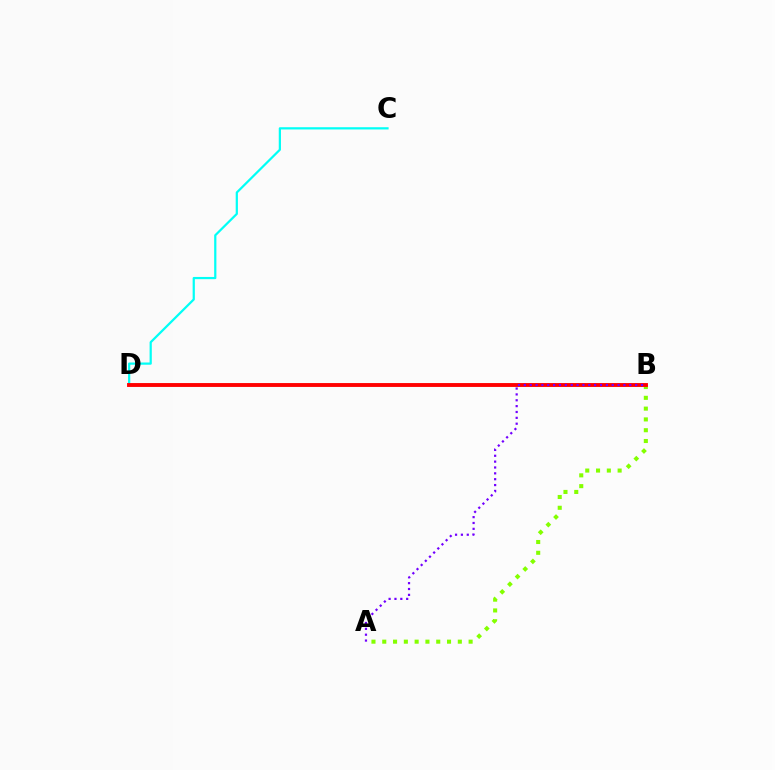{('C', 'D'): [{'color': '#00fff6', 'line_style': 'solid', 'thickness': 1.6}], ('A', 'B'): [{'color': '#84ff00', 'line_style': 'dotted', 'thickness': 2.93}, {'color': '#7200ff', 'line_style': 'dotted', 'thickness': 1.59}], ('B', 'D'): [{'color': '#ff0000', 'line_style': 'solid', 'thickness': 2.79}]}